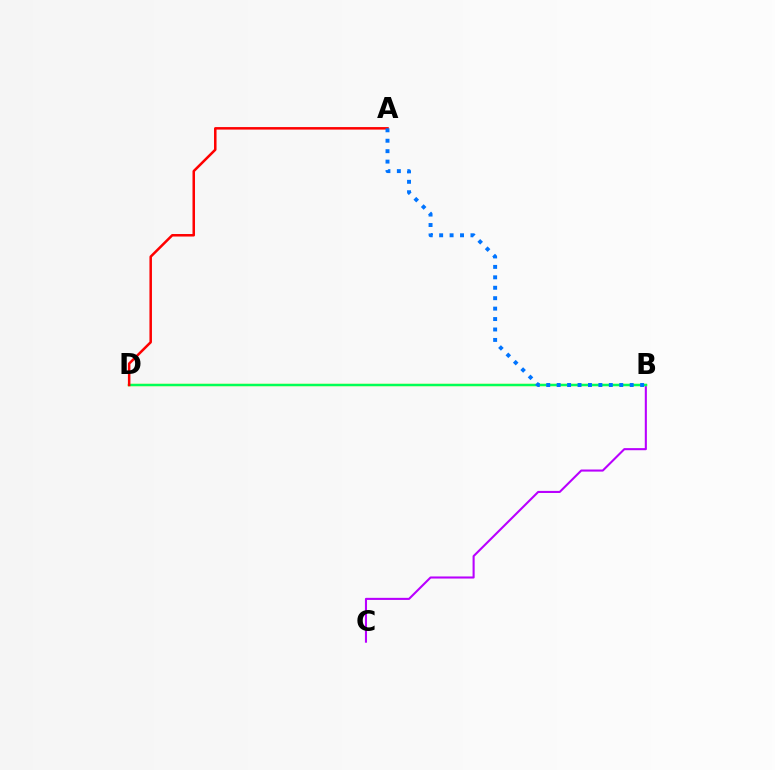{('B', 'C'): [{'color': '#b900ff', 'line_style': 'solid', 'thickness': 1.5}], ('B', 'D'): [{'color': '#d1ff00', 'line_style': 'solid', 'thickness': 1.71}, {'color': '#00ff5c', 'line_style': 'solid', 'thickness': 1.69}], ('A', 'D'): [{'color': '#ff0000', 'line_style': 'solid', 'thickness': 1.81}], ('A', 'B'): [{'color': '#0074ff', 'line_style': 'dotted', 'thickness': 2.83}]}